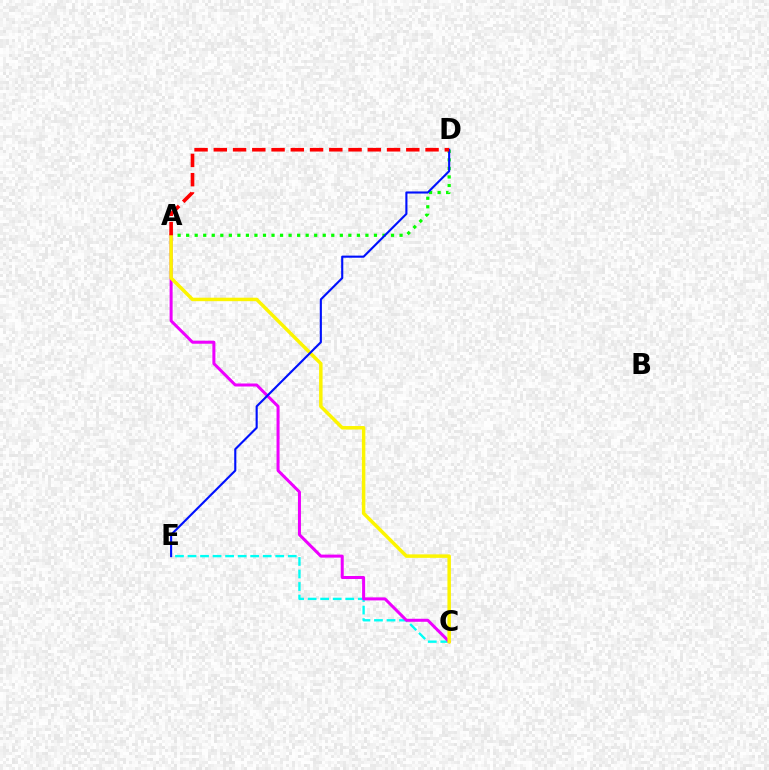{('C', 'E'): [{'color': '#00fff6', 'line_style': 'dashed', 'thickness': 1.7}], ('A', 'C'): [{'color': '#ee00ff', 'line_style': 'solid', 'thickness': 2.17}, {'color': '#fcf500', 'line_style': 'solid', 'thickness': 2.51}], ('A', 'D'): [{'color': '#08ff00', 'line_style': 'dotted', 'thickness': 2.32}, {'color': '#ff0000', 'line_style': 'dashed', 'thickness': 2.62}], ('D', 'E'): [{'color': '#0010ff', 'line_style': 'solid', 'thickness': 1.53}]}